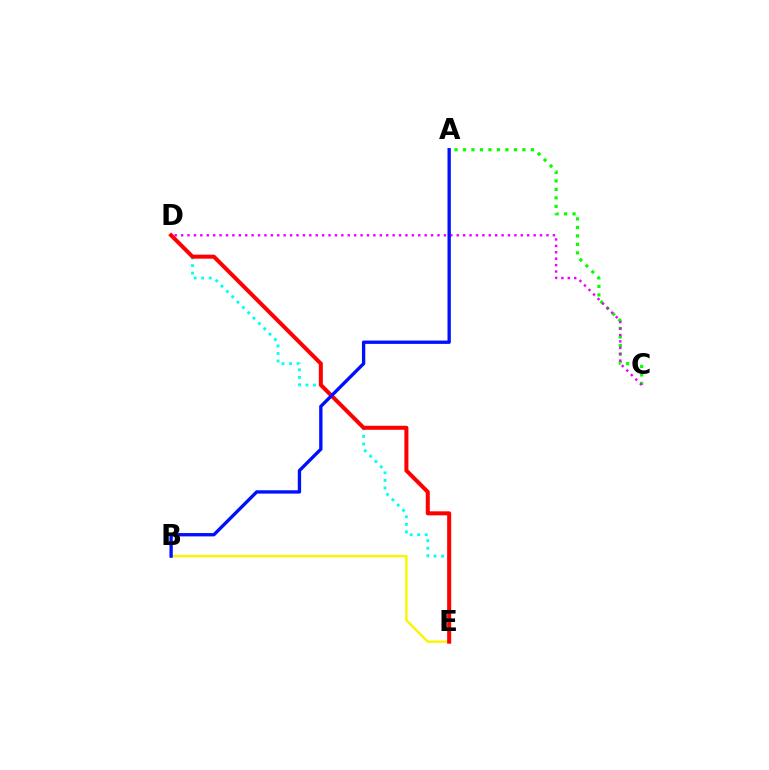{('A', 'C'): [{'color': '#08ff00', 'line_style': 'dotted', 'thickness': 2.3}], ('B', 'E'): [{'color': '#fcf500', 'line_style': 'solid', 'thickness': 1.74}], ('C', 'D'): [{'color': '#ee00ff', 'line_style': 'dotted', 'thickness': 1.74}], ('D', 'E'): [{'color': '#00fff6', 'line_style': 'dotted', 'thickness': 2.05}, {'color': '#ff0000', 'line_style': 'solid', 'thickness': 2.89}], ('A', 'B'): [{'color': '#0010ff', 'line_style': 'solid', 'thickness': 2.4}]}